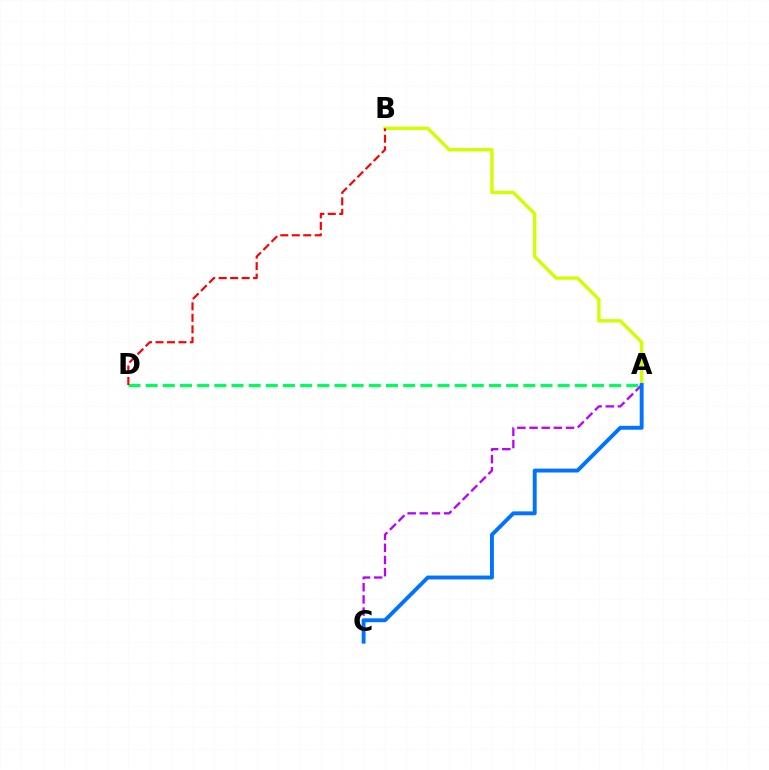{('A', 'C'): [{'color': '#b900ff', 'line_style': 'dashed', 'thickness': 1.65}, {'color': '#0074ff', 'line_style': 'solid', 'thickness': 2.81}], ('A', 'B'): [{'color': '#d1ff00', 'line_style': 'solid', 'thickness': 2.43}], ('A', 'D'): [{'color': '#00ff5c', 'line_style': 'dashed', 'thickness': 2.33}], ('B', 'D'): [{'color': '#ff0000', 'line_style': 'dashed', 'thickness': 1.56}]}